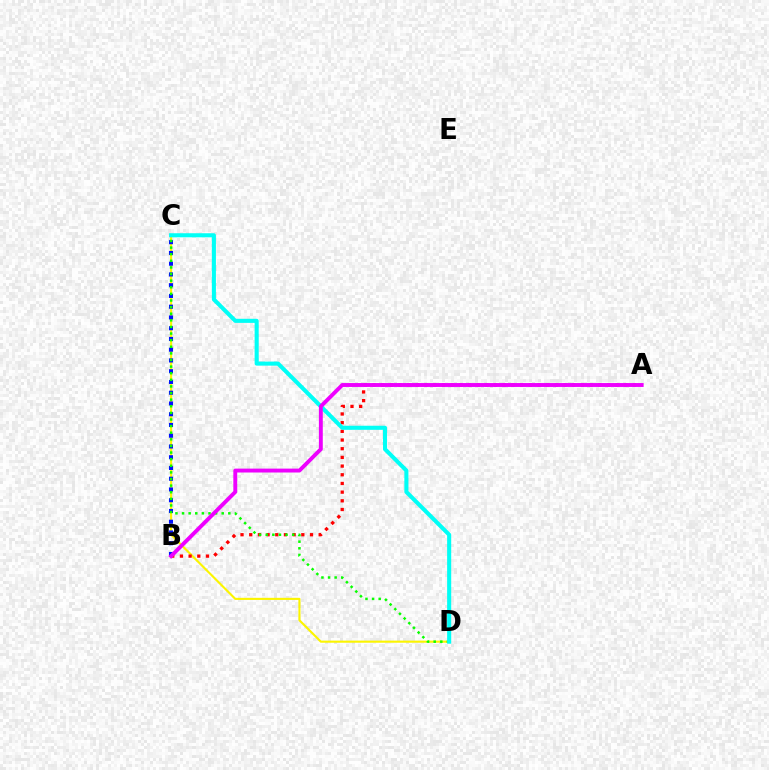{('C', 'D'): [{'color': '#fcf500', 'line_style': 'solid', 'thickness': 1.53}, {'color': '#08ff00', 'line_style': 'dotted', 'thickness': 1.8}, {'color': '#00fff6', 'line_style': 'solid', 'thickness': 2.93}], ('A', 'B'): [{'color': '#ff0000', 'line_style': 'dotted', 'thickness': 2.36}, {'color': '#ee00ff', 'line_style': 'solid', 'thickness': 2.8}], ('B', 'C'): [{'color': '#0010ff', 'line_style': 'dotted', 'thickness': 2.92}]}